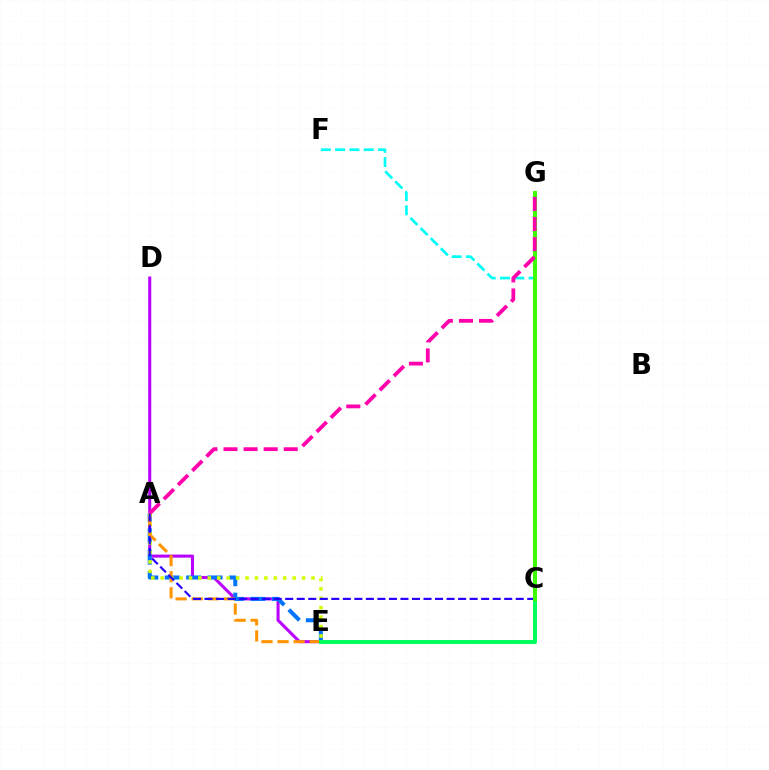{('D', 'E'): [{'color': '#b900ff', 'line_style': 'solid', 'thickness': 2.21}], ('C', 'F'): [{'color': '#00fff6', 'line_style': 'dashed', 'thickness': 1.94}], ('A', 'E'): [{'color': '#0074ff', 'line_style': 'dashed', 'thickness': 2.91}, {'color': '#d1ff00', 'line_style': 'dotted', 'thickness': 2.56}, {'color': '#ff9400', 'line_style': 'dashed', 'thickness': 2.18}], ('C', 'G'): [{'color': '#ff0000', 'line_style': 'dotted', 'thickness': 1.54}, {'color': '#3dff00', 'line_style': 'solid', 'thickness': 2.9}], ('A', 'C'): [{'color': '#2500ff', 'line_style': 'dashed', 'thickness': 1.57}], ('C', 'E'): [{'color': '#00ff5c', 'line_style': 'solid', 'thickness': 2.87}], ('A', 'G'): [{'color': '#ff00ac', 'line_style': 'dashed', 'thickness': 2.73}]}